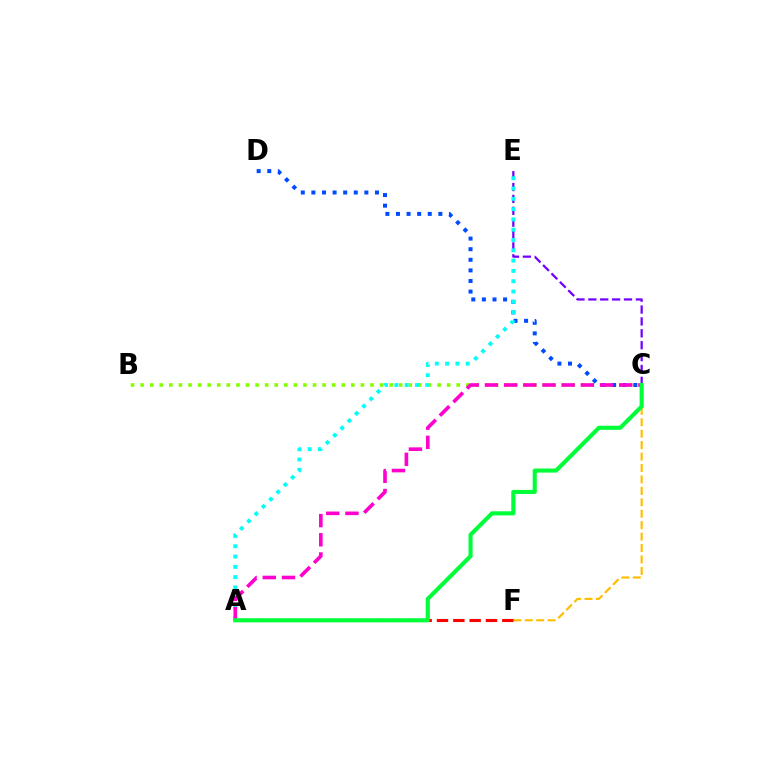{('C', 'E'): [{'color': '#7200ff', 'line_style': 'dashed', 'thickness': 1.61}], ('C', 'F'): [{'color': '#ffbd00', 'line_style': 'dashed', 'thickness': 1.55}], ('B', 'C'): [{'color': '#84ff00', 'line_style': 'dotted', 'thickness': 2.6}], ('C', 'D'): [{'color': '#004bff', 'line_style': 'dotted', 'thickness': 2.88}], ('A', 'E'): [{'color': '#00fff6', 'line_style': 'dotted', 'thickness': 2.8}], ('A', 'C'): [{'color': '#ff00cf', 'line_style': 'dashed', 'thickness': 2.61}, {'color': '#00ff39', 'line_style': 'solid', 'thickness': 2.95}], ('A', 'F'): [{'color': '#ff0000', 'line_style': 'dashed', 'thickness': 2.22}]}